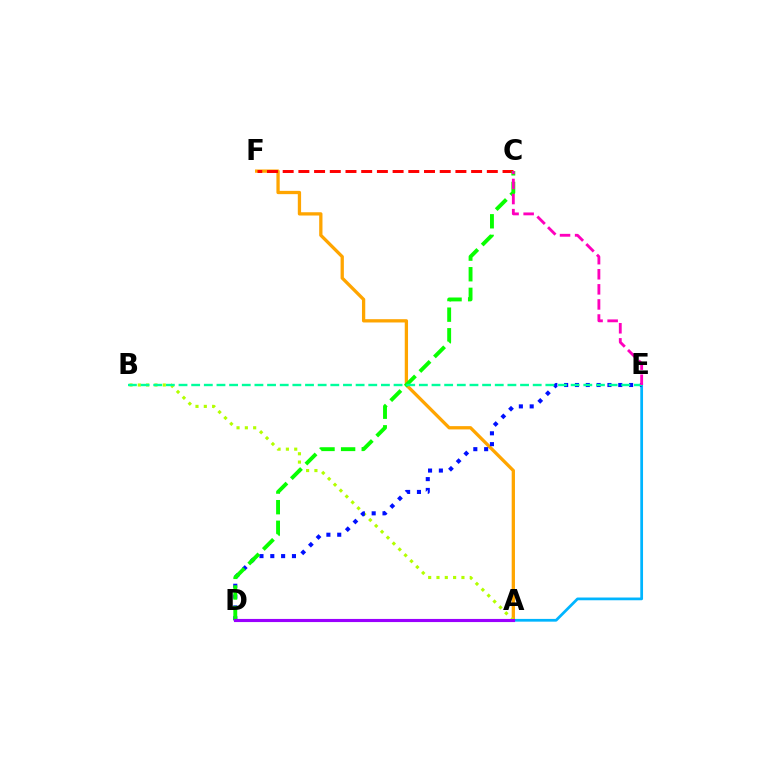{('A', 'E'): [{'color': '#00b5ff', 'line_style': 'solid', 'thickness': 1.98}], ('A', 'F'): [{'color': '#ffa500', 'line_style': 'solid', 'thickness': 2.37}], ('A', 'B'): [{'color': '#b3ff00', 'line_style': 'dotted', 'thickness': 2.26}], ('D', 'E'): [{'color': '#0010ff', 'line_style': 'dotted', 'thickness': 2.94}], ('C', 'F'): [{'color': '#ff0000', 'line_style': 'dashed', 'thickness': 2.13}], ('C', 'D'): [{'color': '#08ff00', 'line_style': 'dashed', 'thickness': 2.8}], ('B', 'E'): [{'color': '#00ff9d', 'line_style': 'dashed', 'thickness': 1.72}], ('A', 'D'): [{'color': '#9b00ff', 'line_style': 'solid', 'thickness': 2.25}], ('C', 'E'): [{'color': '#ff00bd', 'line_style': 'dashed', 'thickness': 2.05}]}